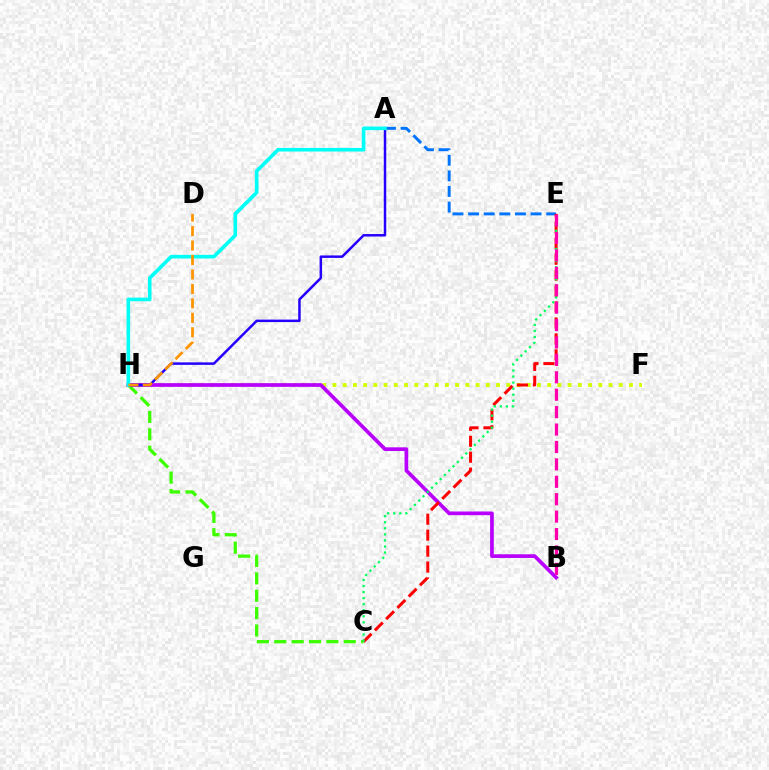{('A', 'E'): [{'color': '#0074ff', 'line_style': 'dashed', 'thickness': 2.12}], ('F', 'H'): [{'color': '#d1ff00', 'line_style': 'dotted', 'thickness': 2.78}], ('C', 'H'): [{'color': '#3dff00', 'line_style': 'dashed', 'thickness': 2.36}], ('B', 'H'): [{'color': '#b900ff', 'line_style': 'solid', 'thickness': 2.66}], ('C', 'E'): [{'color': '#ff0000', 'line_style': 'dashed', 'thickness': 2.17}, {'color': '#00ff5c', 'line_style': 'dotted', 'thickness': 1.64}], ('A', 'H'): [{'color': '#2500ff', 'line_style': 'solid', 'thickness': 1.79}, {'color': '#00fff6', 'line_style': 'solid', 'thickness': 2.6}], ('B', 'E'): [{'color': '#ff00ac', 'line_style': 'dashed', 'thickness': 2.37}], ('D', 'H'): [{'color': '#ff9400', 'line_style': 'dashed', 'thickness': 1.96}]}